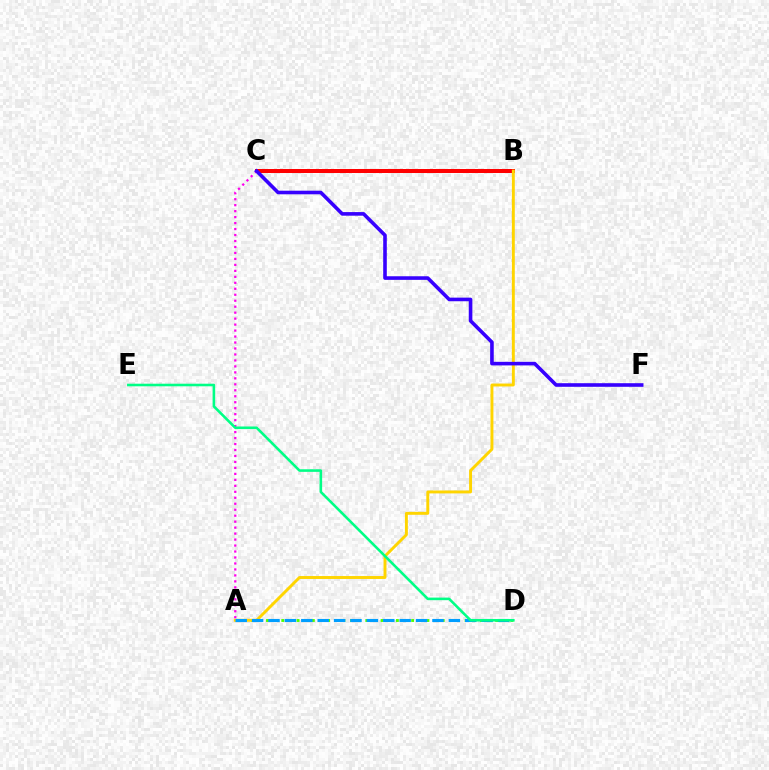{('A', 'D'): [{'color': '#4fff00', 'line_style': 'dotted', 'thickness': 2.08}, {'color': '#009eff', 'line_style': 'dashed', 'thickness': 2.23}], ('B', 'C'): [{'color': '#ff0000', 'line_style': 'solid', 'thickness': 2.89}], ('A', 'B'): [{'color': '#ffd500', 'line_style': 'solid', 'thickness': 2.11}], ('A', 'C'): [{'color': '#ff00ed', 'line_style': 'dotted', 'thickness': 1.62}], ('D', 'E'): [{'color': '#00ff86', 'line_style': 'solid', 'thickness': 1.86}], ('C', 'F'): [{'color': '#3700ff', 'line_style': 'solid', 'thickness': 2.6}]}